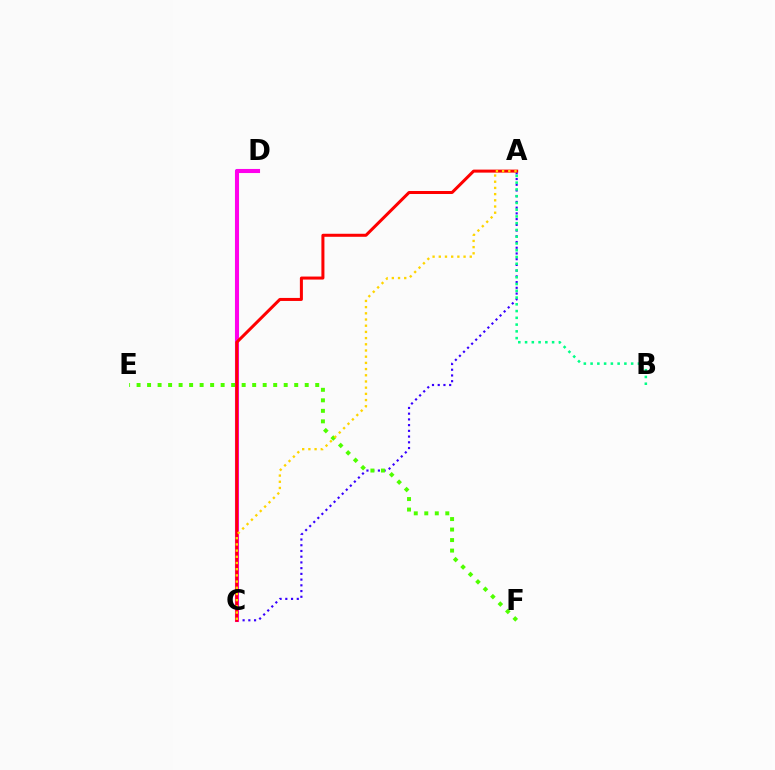{('C', 'D'): [{'color': '#009eff', 'line_style': 'solid', 'thickness': 2.64}, {'color': '#ff00ed', 'line_style': 'solid', 'thickness': 2.94}], ('A', 'C'): [{'color': '#3700ff', 'line_style': 'dotted', 'thickness': 1.56}, {'color': '#ff0000', 'line_style': 'solid', 'thickness': 2.17}, {'color': '#ffd500', 'line_style': 'dotted', 'thickness': 1.68}], ('A', 'B'): [{'color': '#00ff86', 'line_style': 'dotted', 'thickness': 1.84}], ('E', 'F'): [{'color': '#4fff00', 'line_style': 'dotted', 'thickness': 2.86}]}